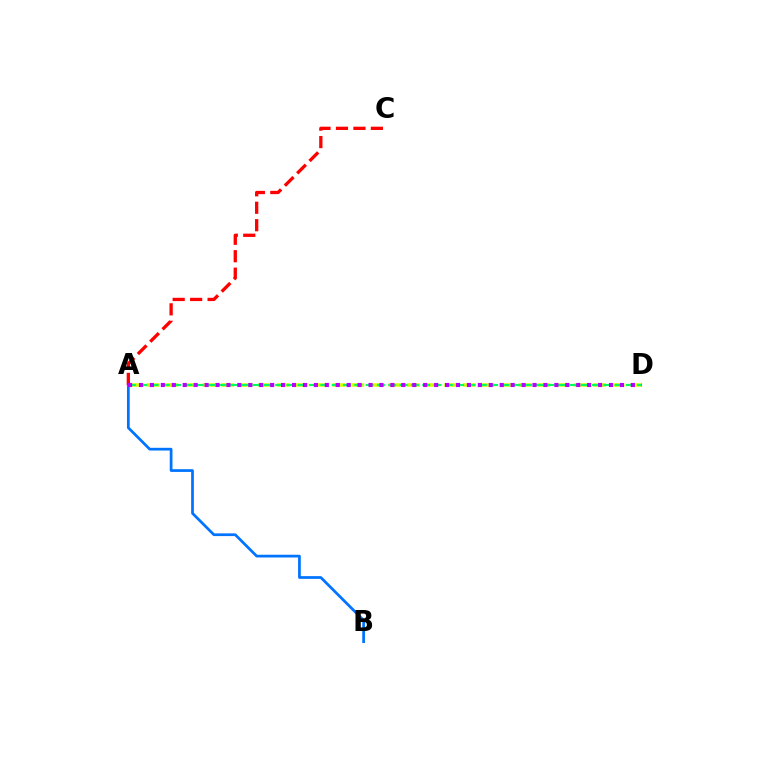{('A', 'B'): [{'color': '#0074ff', 'line_style': 'solid', 'thickness': 1.97}], ('A', 'D'): [{'color': '#d1ff00', 'line_style': 'dashed', 'thickness': 2.53}, {'color': '#00ff5c', 'line_style': 'dashed', 'thickness': 1.54}, {'color': '#b900ff', 'line_style': 'dotted', 'thickness': 2.97}], ('A', 'C'): [{'color': '#ff0000', 'line_style': 'dashed', 'thickness': 2.37}]}